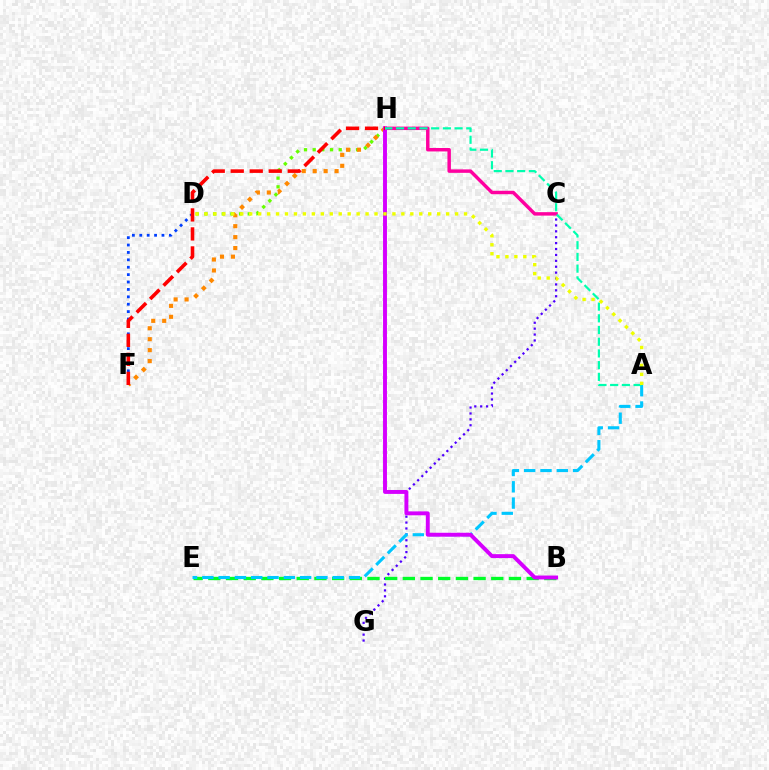{('C', 'G'): [{'color': '#4f00ff', 'line_style': 'dotted', 'thickness': 1.6}], ('C', 'H'): [{'color': '#ff00a0', 'line_style': 'solid', 'thickness': 2.48}], ('B', 'E'): [{'color': '#00ff27', 'line_style': 'dashed', 'thickness': 2.4}], ('D', 'H'): [{'color': '#66ff00', 'line_style': 'dotted', 'thickness': 2.36}], ('F', 'H'): [{'color': '#ff8800', 'line_style': 'dotted', 'thickness': 2.97}, {'color': '#ff0000', 'line_style': 'dashed', 'thickness': 2.58}], ('A', 'E'): [{'color': '#00c7ff', 'line_style': 'dashed', 'thickness': 2.21}], ('B', 'H'): [{'color': '#d600ff', 'line_style': 'solid', 'thickness': 2.82}], ('D', 'F'): [{'color': '#003fff', 'line_style': 'dotted', 'thickness': 2.01}], ('A', 'H'): [{'color': '#00ffaf', 'line_style': 'dashed', 'thickness': 1.59}], ('A', 'D'): [{'color': '#eeff00', 'line_style': 'dotted', 'thickness': 2.43}]}